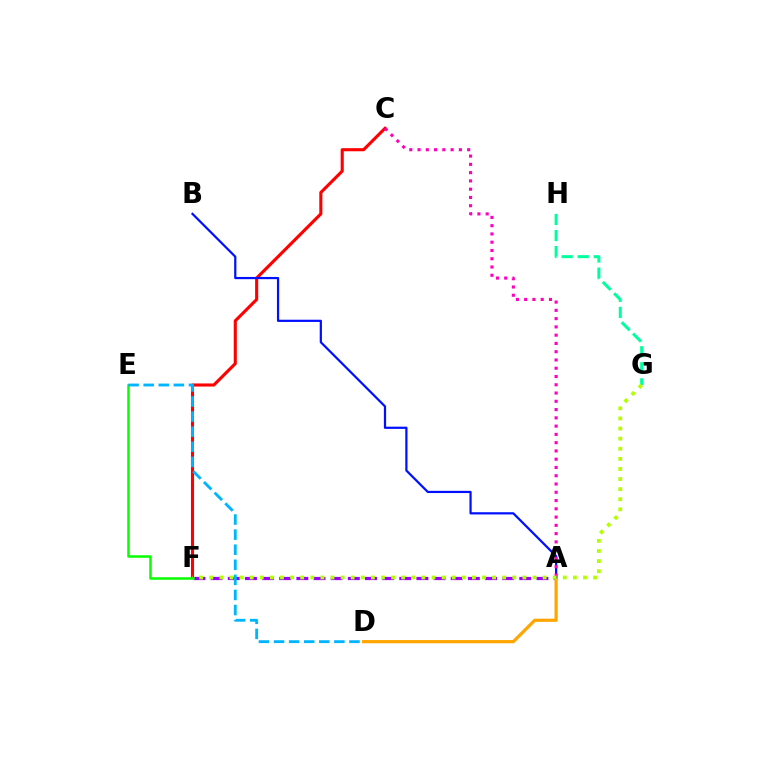{('C', 'F'): [{'color': '#ff0000', 'line_style': 'solid', 'thickness': 2.23}], ('A', 'F'): [{'color': '#9b00ff', 'line_style': 'dashed', 'thickness': 2.33}], ('A', 'D'): [{'color': '#ffa500', 'line_style': 'solid', 'thickness': 2.3}], ('A', 'B'): [{'color': '#0010ff', 'line_style': 'solid', 'thickness': 1.6}], ('G', 'H'): [{'color': '#00ff9d', 'line_style': 'dashed', 'thickness': 2.18}], ('A', 'C'): [{'color': '#ff00bd', 'line_style': 'dotted', 'thickness': 2.25}], ('F', 'G'): [{'color': '#b3ff00', 'line_style': 'dotted', 'thickness': 2.74}], ('E', 'F'): [{'color': '#08ff00', 'line_style': 'solid', 'thickness': 1.81}], ('D', 'E'): [{'color': '#00b5ff', 'line_style': 'dashed', 'thickness': 2.05}]}